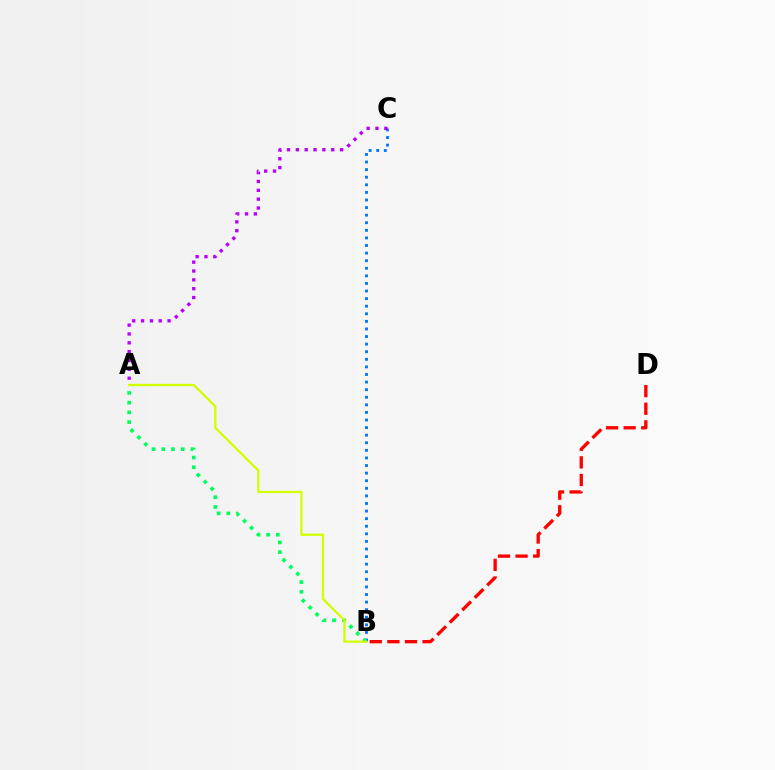{('B', 'C'): [{'color': '#0074ff', 'line_style': 'dotted', 'thickness': 2.06}], ('B', 'D'): [{'color': '#ff0000', 'line_style': 'dashed', 'thickness': 2.39}], ('A', 'B'): [{'color': '#00ff5c', 'line_style': 'dotted', 'thickness': 2.64}, {'color': '#d1ff00', 'line_style': 'solid', 'thickness': 1.64}], ('A', 'C'): [{'color': '#b900ff', 'line_style': 'dotted', 'thickness': 2.4}]}